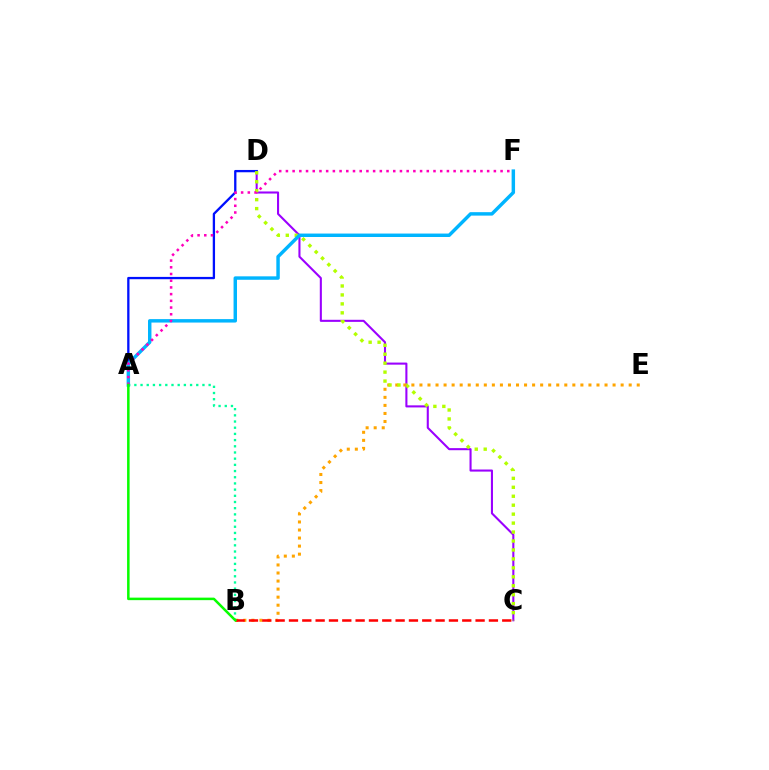{('C', 'D'): [{'color': '#9b00ff', 'line_style': 'solid', 'thickness': 1.5}, {'color': '#b3ff00', 'line_style': 'dotted', 'thickness': 2.43}], ('B', 'E'): [{'color': '#ffa500', 'line_style': 'dotted', 'thickness': 2.19}], ('A', 'D'): [{'color': '#0010ff', 'line_style': 'solid', 'thickness': 1.66}], ('B', 'C'): [{'color': '#ff0000', 'line_style': 'dashed', 'thickness': 1.81}], ('A', 'B'): [{'color': '#00ff9d', 'line_style': 'dotted', 'thickness': 1.68}, {'color': '#08ff00', 'line_style': 'solid', 'thickness': 1.81}], ('A', 'F'): [{'color': '#00b5ff', 'line_style': 'solid', 'thickness': 2.48}, {'color': '#ff00bd', 'line_style': 'dotted', 'thickness': 1.82}]}